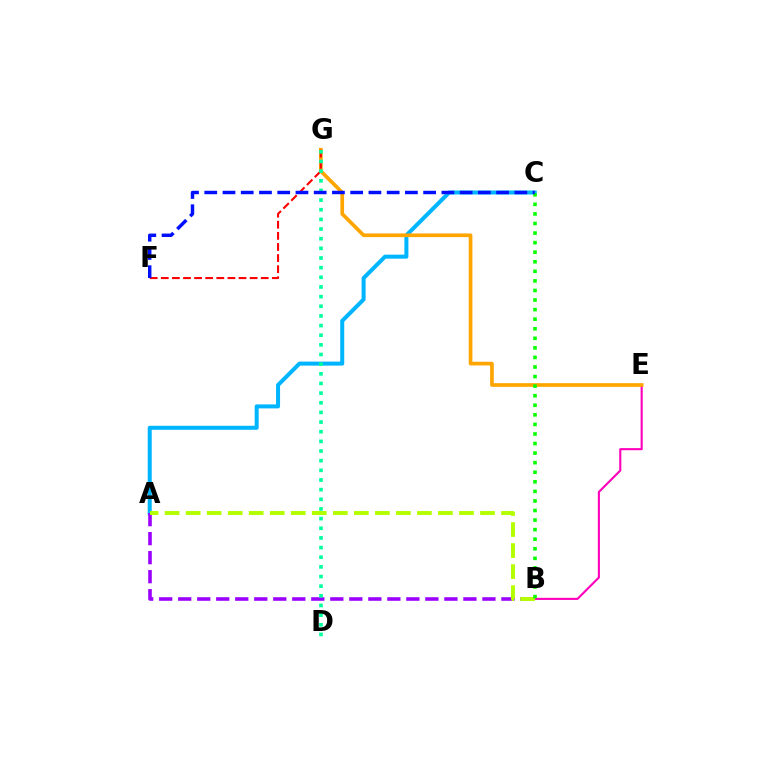{('B', 'E'): [{'color': '#ff00bd', 'line_style': 'solid', 'thickness': 1.52}], ('A', 'C'): [{'color': '#00b5ff', 'line_style': 'solid', 'thickness': 2.89}], ('A', 'B'): [{'color': '#9b00ff', 'line_style': 'dashed', 'thickness': 2.58}, {'color': '#b3ff00', 'line_style': 'dashed', 'thickness': 2.86}], ('E', 'G'): [{'color': '#ffa500', 'line_style': 'solid', 'thickness': 2.66}], ('F', 'G'): [{'color': '#ff0000', 'line_style': 'dashed', 'thickness': 1.51}], ('D', 'G'): [{'color': '#00ff9d', 'line_style': 'dotted', 'thickness': 2.62}], ('B', 'C'): [{'color': '#08ff00', 'line_style': 'dotted', 'thickness': 2.6}], ('C', 'F'): [{'color': '#0010ff', 'line_style': 'dashed', 'thickness': 2.48}]}